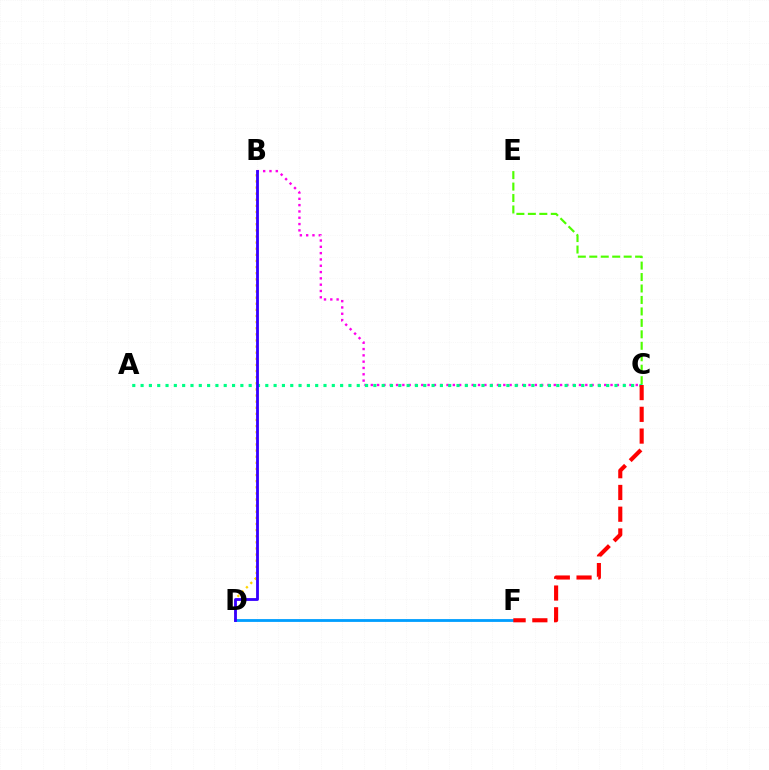{('B', 'C'): [{'color': '#ff00ed', 'line_style': 'dotted', 'thickness': 1.71}], ('B', 'D'): [{'color': '#ffd500', 'line_style': 'dotted', 'thickness': 1.66}, {'color': '#3700ff', 'line_style': 'solid', 'thickness': 2.03}], ('D', 'F'): [{'color': '#009eff', 'line_style': 'solid', 'thickness': 2.03}], ('A', 'C'): [{'color': '#00ff86', 'line_style': 'dotted', 'thickness': 2.26}], ('C', 'F'): [{'color': '#ff0000', 'line_style': 'dashed', 'thickness': 2.95}], ('C', 'E'): [{'color': '#4fff00', 'line_style': 'dashed', 'thickness': 1.56}]}